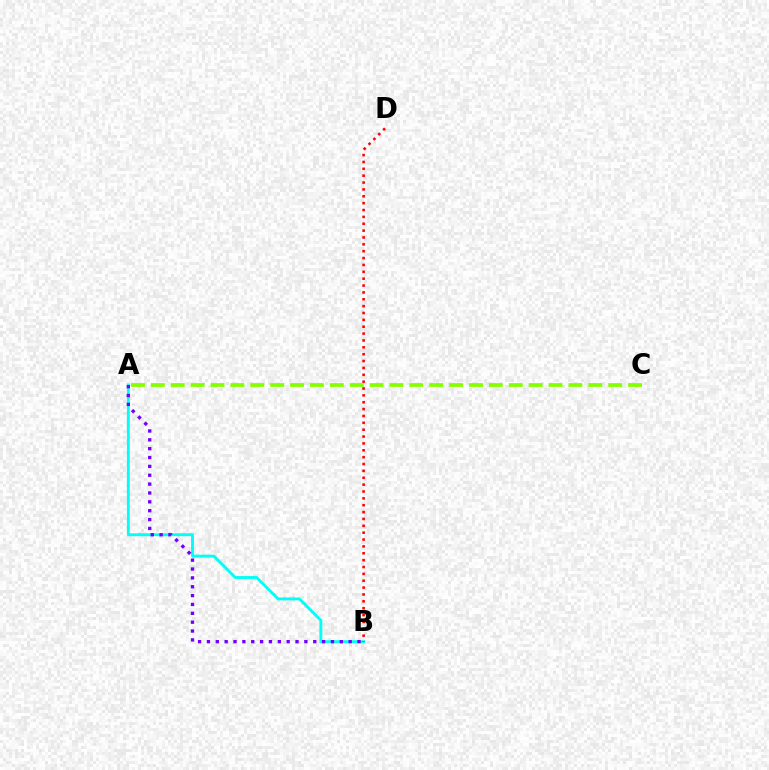{('A', 'B'): [{'color': '#00fff6', 'line_style': 'solid', 'thickness': 2.06}, {'color': '#7200ff', 'line_style': 'dotted', 'thickness': 2.41}], ('B', 'D'): [{'color': '#ff0000', 'line_style': 'dotted', 'thickness': 1.87}], ('A', 'C'): [{'color': '#84ff00', 'line_style': 'dashed', 'thickness': 2.7}]}